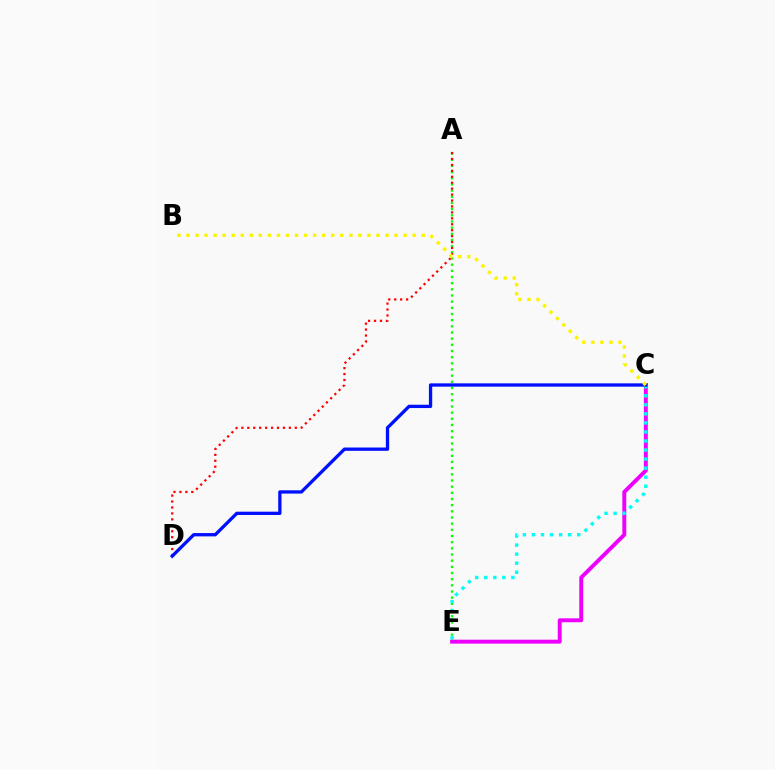{('A', 'E'): [{'color': '#08ff00', 'line_style': 'dotted', 'thickness': 1.68}], ('C', 'E'): [{'color': '#ee00ff', 'line_style': 'solid', 'thickness': 2.83}, {'color': '#00fff6', 'line_style': 'dotted', 'thickness': 2.46}], ('A', 'D'): [{'color': '#ff0000', 'line_style': 'dotted', 'thickness': 1.61}], ('C', 'D'): [{'color': '#0010ff', 'line_style': 'solid', 'thickness': 2.38}], ('B', 'C'): [{'color': '#fcf500', 'line_style': 'dotted', 'thickness': 2.46}]}